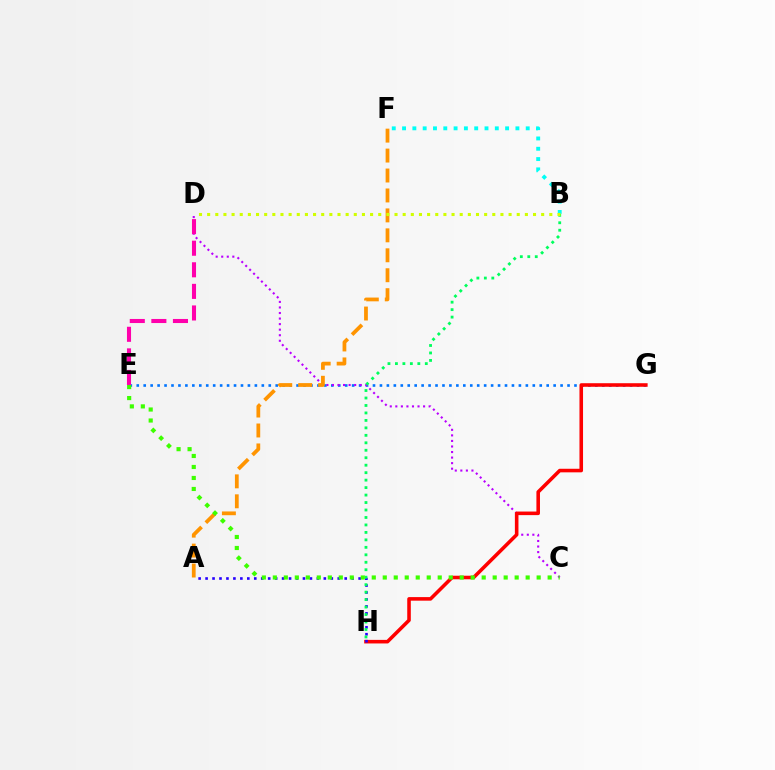{('E', 'G'): [{'color': '#0074ff', 'line_style': 'dotted', 'thickness': 1.89}], ('C', 'D'): [{'color': '#b900ff', 'line_style': 'dotted', 'thickness': 1.51}], ('G', 'H'): [{'color': '#ff0000', 'line_style': 'solid', 'thickness': 2.57}], ('B', 'F'): [{'color': '#00fff6', 'line_style': 'dotted', 'thickness': 2.8}], ('A', 'H'): [{'color': '#2500ff', 'line_style': 'dotted', 'thickness': 1.89}], ('B', 'H'): [{'color': '#00ff5c', 'line_style': 'dotted', 'thickness': 2.03}], ('A', 'F'): [{'color': '#ff9400', 'line_style': 'dashed', 'thickness': 2.71}], ('C', 'E'): [{'color': '#3dff00', 'line_style': 'dotted', 'thickness': 2.99}], ('B', 'D'): [{'color': '#d1ff00', 'line_style': 'dotted', 'thickness': 2.21}], ('D', 'E'): [{'color': '#ff00ac', 'line_style': 'dashed', 'thickness': 2.93}]}